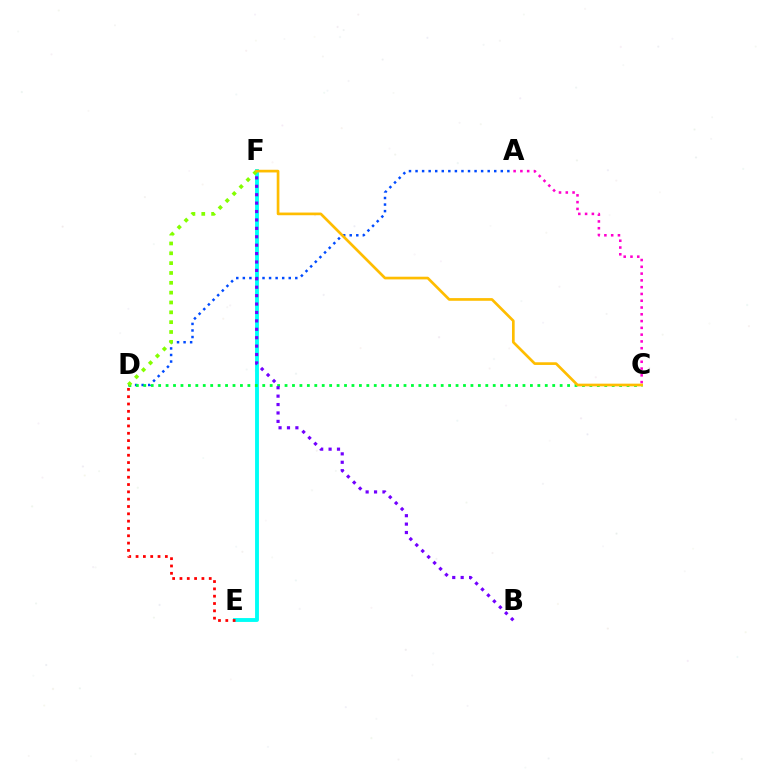{('E', 'F'): [{'color': '#00fff6', 'line_style': 'solid', 'thickness': 2.79}], ('A', 'D'): [{'color': '#004bff', 'line_style': 'dotted', 'thickness': 1.78}], ('C', 'D'): [{'color': '#00ff39', 'line_style': 'dotted', 'thickness': 2.02}], ('D', 'E'): [{'color': '#ff0000', 'line_style': 'dotted', 'thickness': 1.99}], ('D', 'F'): [{'color': '#84ff00', 'line_style': 'dotted', 'thickness': 2.67}], ('A', 'C'): [{'color': '#ff00cf', 'line_style': 'dotted', 'thickness': 1.84}], ('B', 'F'): [{'color': '#7200ff', 'line_style': 'dotted', 'thickness': 2.29}], ('C', 'F'): [{'color': '#ffbd00', 'line_style': 'solid', 'thickness': 1.93}]}